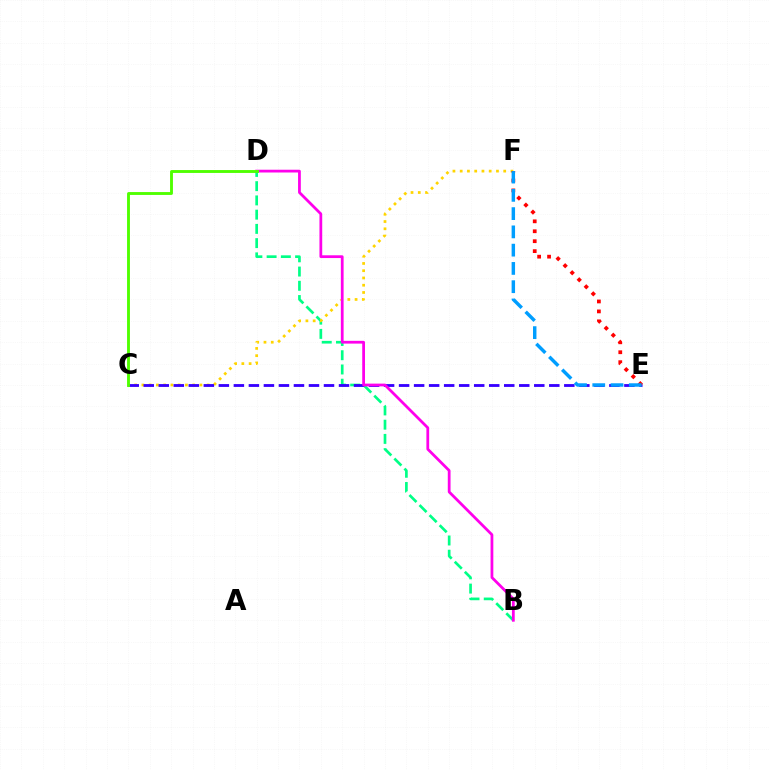{('B', 'D'): [{'color': '#00ff86', 'line_style': 'dashed', 'thickness': 1.93}, {'color': '#ff00ed', 'line_style': 'solid', 'thickness': 1.99}], ('C', 'F'): [{'color': '#ffd500', 'line_style': 'dotted', 'thickness': 1.97}], ('C', 'E'): [{'color': '#3700ff', 'line_style': 'dashed', 'thickness': 2.04}], ('E', 'F'): [{'color': '#ff0000', 'line_style': 'dotted', 'thickness': 2.7}, {'color': '#009eff', 'line_style': 'dashed', 'thickness': 2.48}], ('C', 'D'): [{'color': '#4fff00', 'line_style': 'solid', 'thickness': 2.07}]}